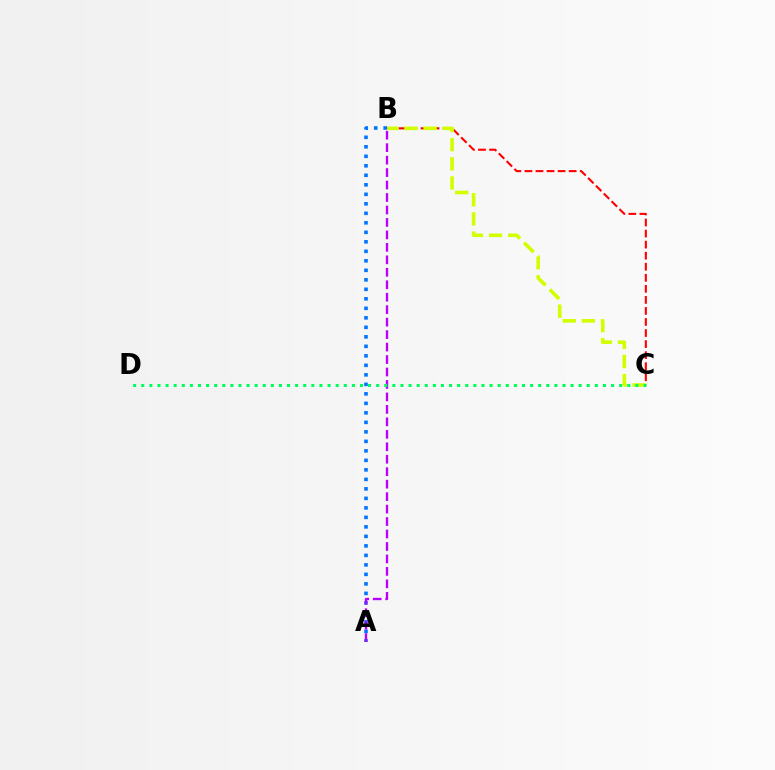{('A', 'B'): [{'color': '#0074ff', 'line_style': 'dotted', 'thickness': 2.58}, {'color': '#b900ff', 'line_style': 'dashed', 'thickness': 1.69}], ('B', 'C'): [{'color': '#ff0000', 'line_style': 'dashed', 'thickness': 1.5}, {'color': '#d1ff00', 'line_style': 'dashed', 'thickness': 2.6}], ('C', 'D'): [{'color': '#00ff5c', 'line_style': 'dotted', 'thickness': 2.2}]}